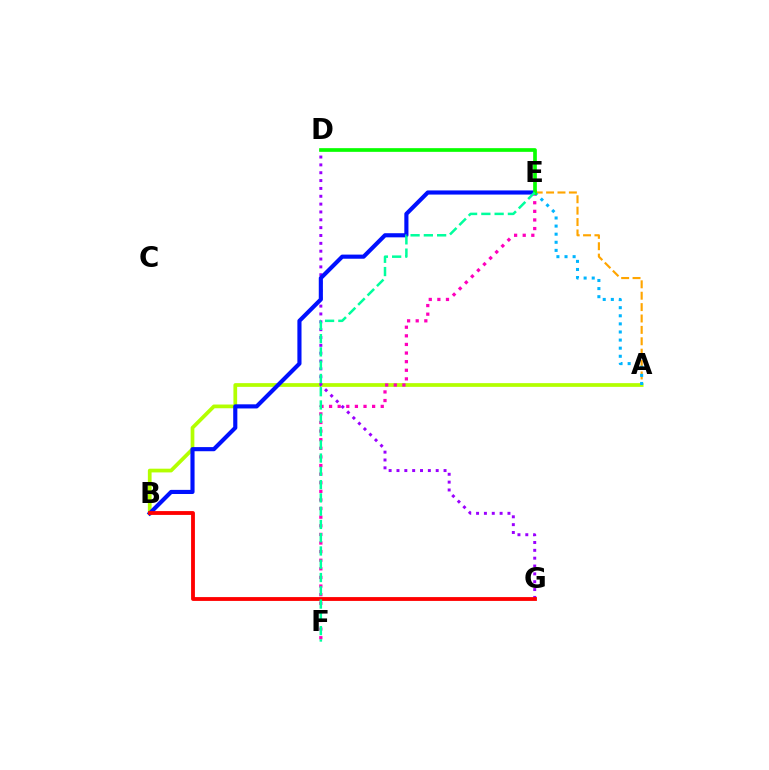{('A', 'B'): [{'color': '#b3ff00', 'line_style': 'solid', 'thickness': 2.68}], ('D', 'G'): [{'color': '#9b00ff', 'line_style': 'dotted', 'thickness': 2.13}], ('B', 'E'): [{'color': '#0010ff', 'line_style': 'solid', 'thickness': 2.97}], ('A', 'E'): [{'color': '#ffa500', 'line_style': 'dashed', 'thickness': 1.55}, {'color': '#00b5ff', 'line_style': 'dotted', 'thickness': 2.2}], ('E', 'F'): [{'color': '#ff00bd', 'line_style': 'dotted', 'thickness': 2.34}, {'color': '#00ff9d', 'line_style': 'dashed', 'thickness': 1.8}], ('D', 'E'): [{'color': '#08ff00', 'line_style': 'solid', 'thickness': 2.66}], ('B', 'G'): [{'color': '#ff0000', 'line_style': 'solid', 'thickness': 2.76}]}